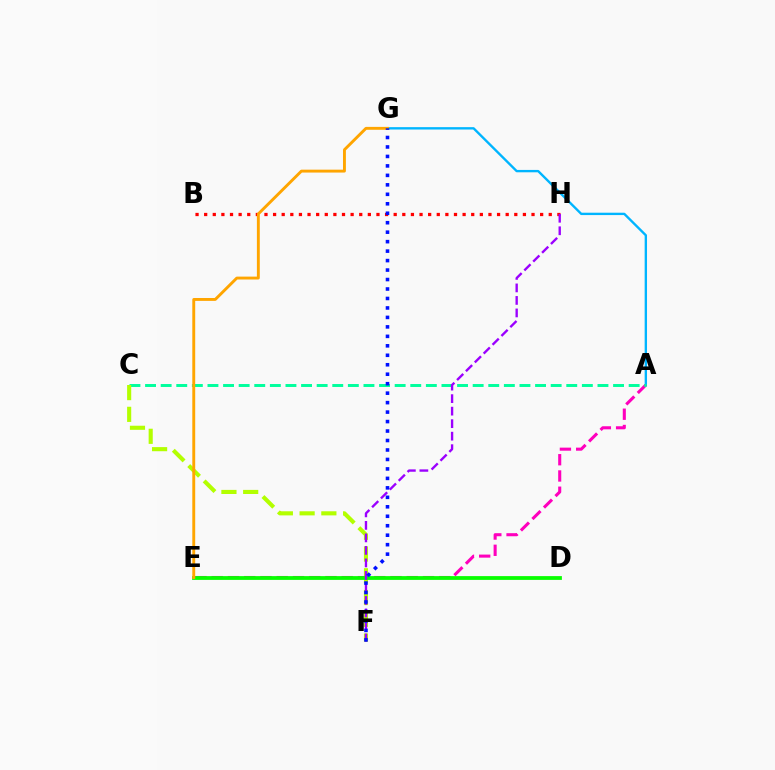{('A', 'G'): [{'color': '#00b5ff', 'line_style': 'solid', 'thickness': 1.7}], ('A', 'E'): [{'color': '#ff00bd', 'line_style': 'dashed', 'thickness': 2.21}], ('A', 'C'): [{'color': '#00ff9d', 'line_style': 'dashed', 'thickness': 2.12}], ('C', 'F'): [{'color': '#b3ff00', 'line_style': 'dashed', 'thickness': 2.95}], ('B', 'H'): [{'color': '#ff0000', 'line_style': 'dotted', 'thickness': 2.34}], ('D', 'E'): [{'color': '#08ff00', 'line_style': 'solid', 'thickness': 2.72}], ('E', 'G'): [{'color': '#ffa500', 'line_style': 'solid', 'thickness': 2.08}], ('F', 'H'): [{'color': '#9b00ff', 'line_style': 'dashed', 'thickness': 1.7}], ('F', 'G'): [{'color': '#0010ff', 'line_style': 'dotted', 'thickness': 2.57}]}